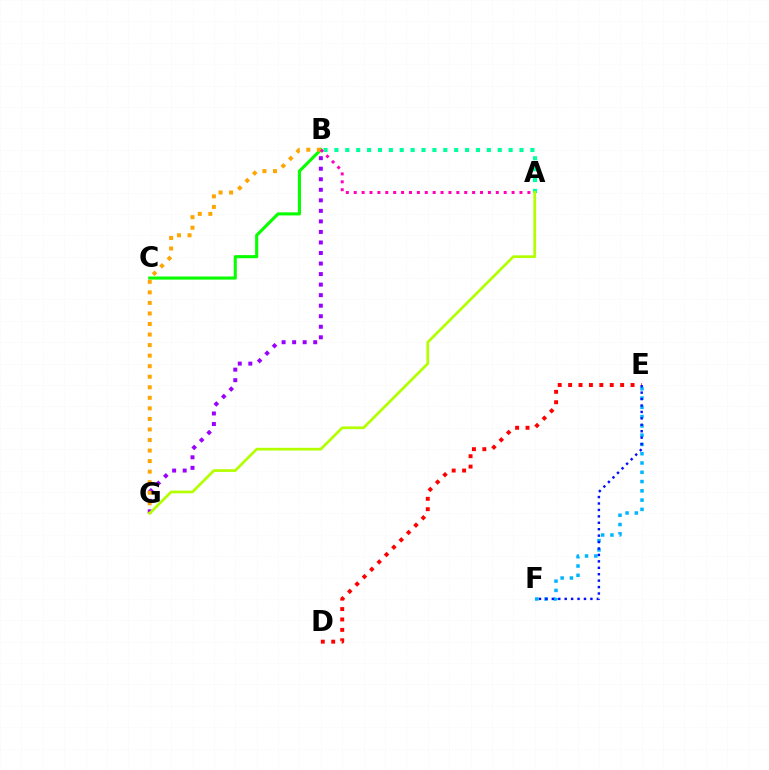{('B', 'C'): [{'color': '#08ff00', 'line_style': 'solid', 'thickness': 2.23}], ('E', 'F'): [{'color': '#00b5ff', 'line_style': 'dotted', 'thickness': 2.52}, {'color': '#0010ff', 'line_style': 'dotted', 'thickness': 1.75}], ('D', 'E'): [{'color': '#ff0000', 'line_style': 'dotted', 'thickness': 2.83}], ('B', 'G'): [{'color': '#9b00ff', 'line_style': 'dotted', 'thickness': 2.86}, {'color': '#ffa500', 'line_style': 'dotted', 'thickness': 2.87}], ('A', 'B'): [{'color': '#00ff9d', 'line_style': 'dotted', 'thickness': 2.96}, {'color': '#ff00bd', 'line_style': 'dotted', 'thickness': 2.14}], ('A', 'G'): [{'color': '#b3ff00', 'line_style': 'solid', 'thickness': 1.95}]}